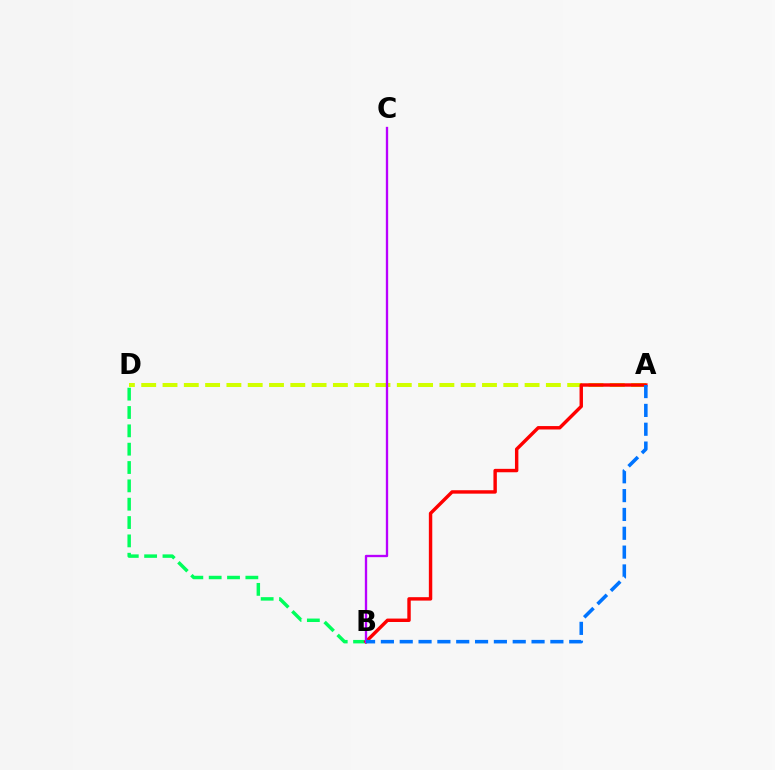{('A', 'D'): [{'color': '#d1ff00', 'line_style': 'dashed', 'thickness': 2.89}], ('B', 'D'): [{'color': '#00ff5c', 'line_style': 'dashed', 'thickness': 2.49}], ('A', 'B'): [{'color': '#ff0000', 'line_style': 'solid', 'thickness': 2.46}, {'color': '#0074ff', 'line_style': 'dashed', 'thickness': 2.56}], ('B', 'C'): [{'color': '#b900ff', 'line_style': 'solid', 'thickness': 1.68}]}